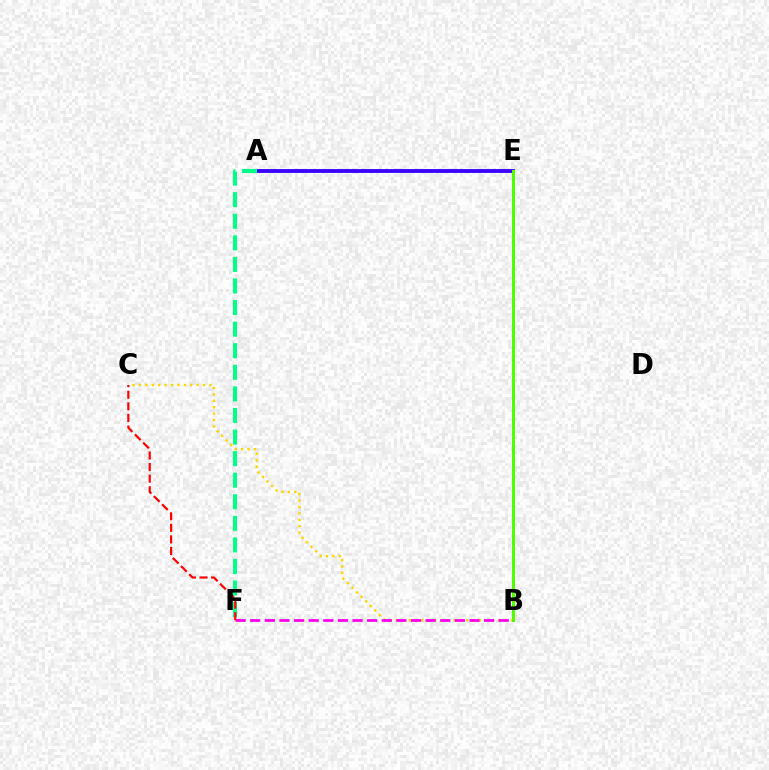{('B', 'C'): [{'color': '#ffd500', 'line_style': 'dotted', 'thickness': 1.74}], ('A', 'E'): [{'color': '#3700ff', 'line_style': 'solid', 'thickness': 2.75}], ('A', 'F'): [{'color': '#00ff86', 'line_style': 'dashed', 'thickness': 2.93}], ('B', 'E'): [{'color': '#009eff', 'line_style': 'dashed', 'thickness': 2.13}, {'color': '#4fff00', 'line_style': 'solid', 'thickness': 2.18}], ('B', 'F'): [{'color': '#ff00ed', 'line_style': 'dashed', 'thickness': 1.99}], ('C', 'F'): [{'color': '#ff0000', 'line_style': 'dashed', 'thickness': 1.58}]}